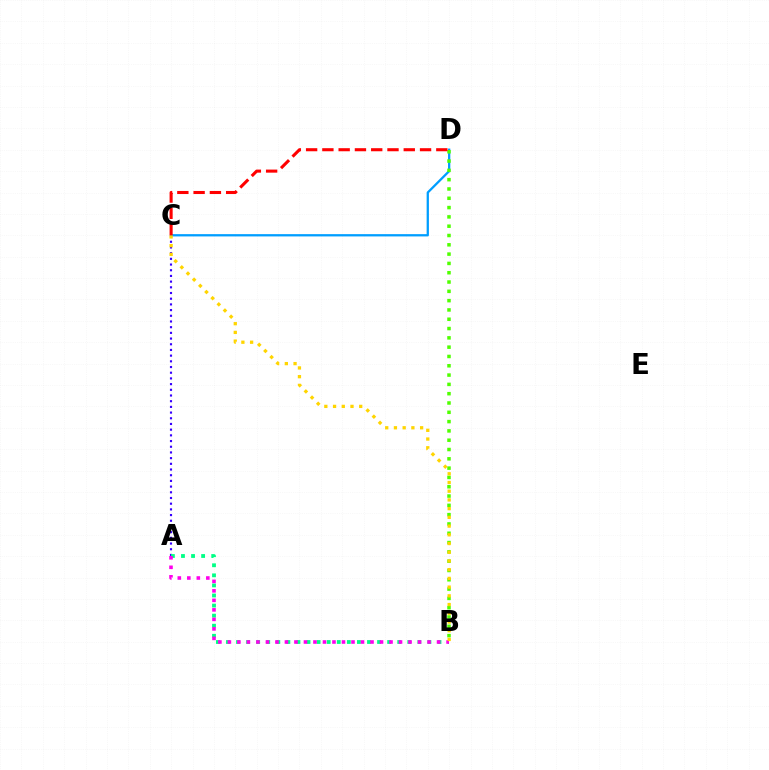{('A', 'C'): [{'color': '#3700ff', 'line_style': 'dotted', 'thickness': 1.55}], ('A', 'B'): [{'color': '#00ff86', 'line_style': 'dotted', 'thickness': 2.74}, {'color': '#ff00ed', 'line_style': 'dotted', 'thickness': 2.58}], ('C', 'D'): [{'color': '#009eff', 'line_style': 'solid', 'thickness': 1.64}, {'color': '#ff0000', 'line_style': 'dashed', 'thickness': 2.21}], ('B', 'D'): [{'color': '#4fff00', 'line_style': 'dotted', 'thickness': 2.53}], ('B', 'C'): [{'color': '#ffd500', 'line_style': 'dotted', 'thickness': 2.37}]}